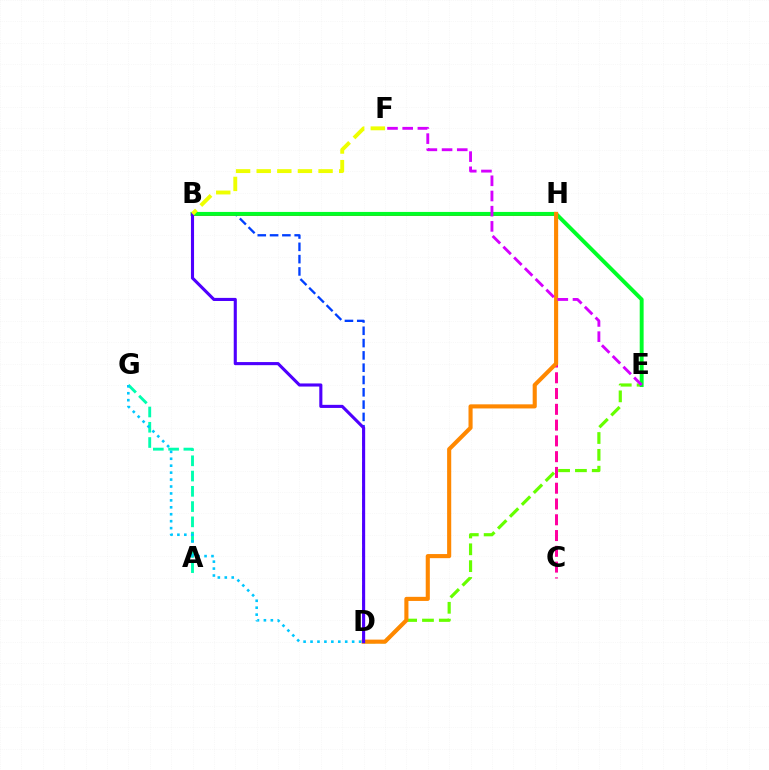{('D', 'E'): [{'color': '#66ff00', 'line_style': 'dashed', 'thickness': 2.29}], ('B', 'H'): [{'color': '#ff0000', 'line_style': 'solid', 'thickness': 1.9}], ('B', 'D'): [{'color': '#003fff', 'line_style': 'dashed', 'thickness': 1.67}, {'color': '#4f00ff', 'line_style': 'solid', 'thickness': 2.23}], ('B', 'E'): [{'color': '#00ff27', 'line_style': 'solid', 'thickness': 2.82}], ('A', 'G'): [{'color': '#00ffaf', 'line_style': 'dashed', 'thickness': 2.07}], ('C', 'H'): [{'color': '#ff00a0', 'line_style': 'dashed', 'thickness': 2.14}], ('D', 'H'): [{'color': '#ff8800', 'line_style': 'solid', 'thickness': 2.95}], ('D', 'G'): [{'color': '#00c7ff', 'line_style': 'dotted', 'thickness': 1.88}], ('B', 'F'): [{'color': '#eeff00', 'line_style': 'dashed', 'thickness': 2.8}], ('E', 'F'): [{'color': '#d600ff', 'line_style': 'dashed', 'thickness': 2.06}]}